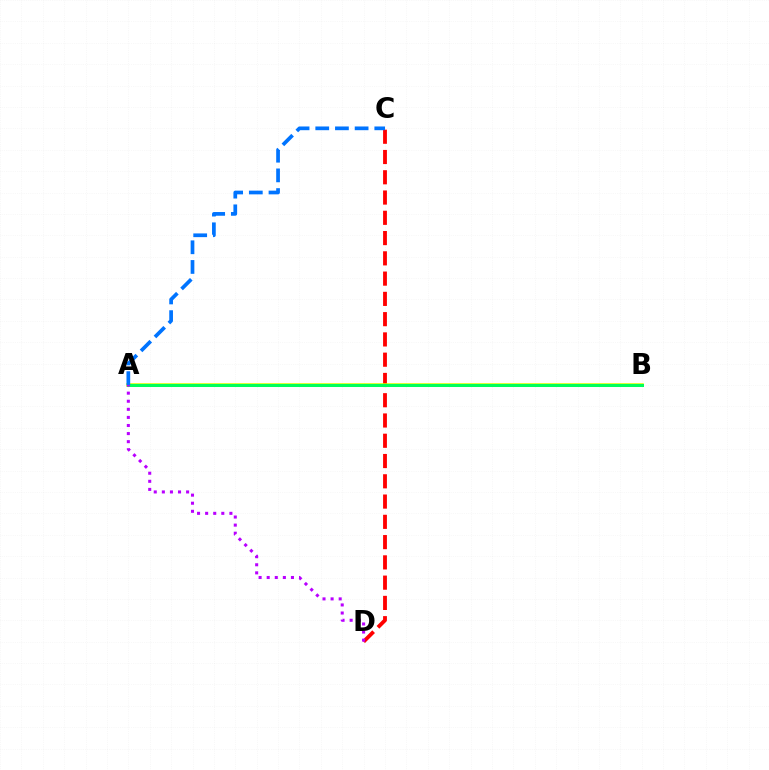{('C', 'D'): [{'color': '#ff0000', 'line_style': 'dashed', 'thickness': 2.75}], ('A', 'B'): [{'color': '#d1ff00', 'line_style': 'solid', 'thickness': 2.57}, {'color': '#00ff5c', 'line_style': 'solid', 'thickness': 2.16}], ('A', 'D'): [{'color': '#b900ff', 'line_style': 'dotted', 'thickness': 2.2}], ('A', 'C'): [{'color': '#0074ff', 'line_style': 'dashed', 'thickness': 2.67}]}